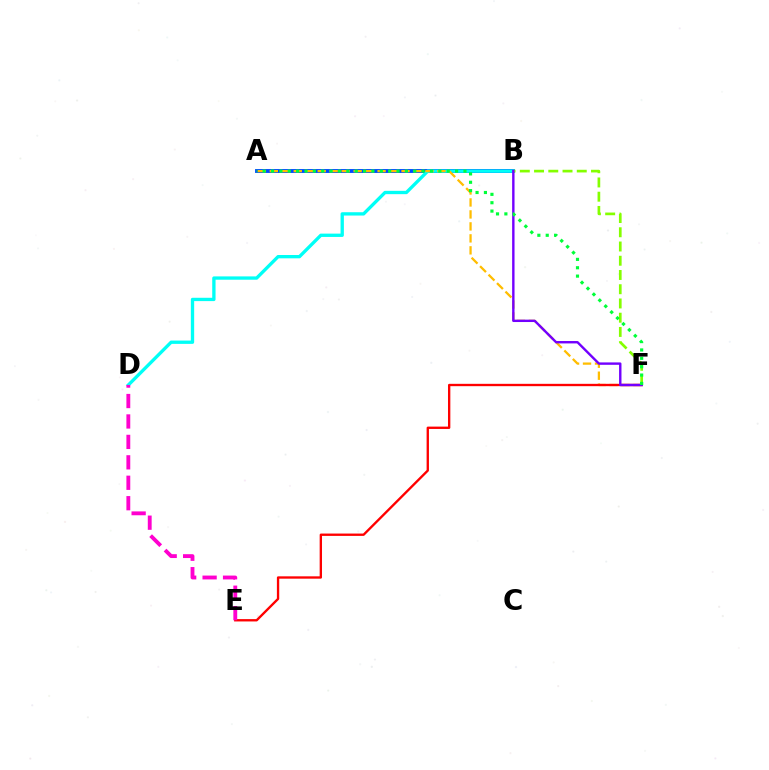{('A', 'B'): [{'color': '#004bff', 'line_style': 'solid', 'thickness': 2.8}], ('B', 'D'): [{'color': '#00fff6', 'line_style': 'solid', 'thickness': 2.39}], ('A', 'F'): [{'color': '#ffbd00', 'line_style': 'dashed', 'thickness': 1.63}, {'color': '#00ff39', 'line_style': 'dotted', 'thickness': 2.27}], ('E', 'F'): [{'color': '#ff0000', 'line_style': 'solid', 'thickness': 1.69}], ('B', 'F'): [{'color': '#84ff00', 'line_style': 'dashed', 'thickness': 1.93}, {'color': '#7200ff', 'line_style': 'solid', 'thickness': 1.73}], ('D', 'E'): [{'color': '#ff00cf', 'line_style': 'dashed', 'thickness': 2.78}]}